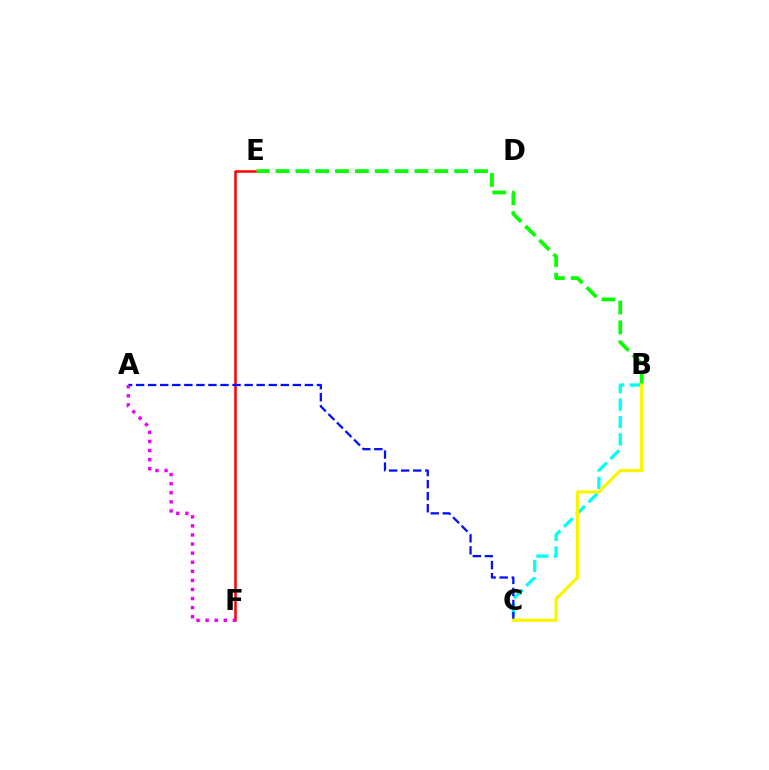{('E', 'F'): [{'color': '#ff0000', 'line_style': 'solid', 'thickness': 1.8}], ('B', 'C'): [{'color': '#00fff6', 'line_style': 'dashed', 'thickness': 2.37}, {'color': '#fcf500', 'line_style': 'solid', 'thickness': 2.3}], ('A', 'C'): [{'color': '#0010ff', 'line_style': 'dashed', 'thickness': 1.64}], ('B', 'E'): [{'color': '#08ff00', 'line_style': 'dashed', 'thickness': 2.7}], ('A', 'F'): [{'color': '#ee00ff', 'line_style': 'dotted', 'thickness': 2.47}]}